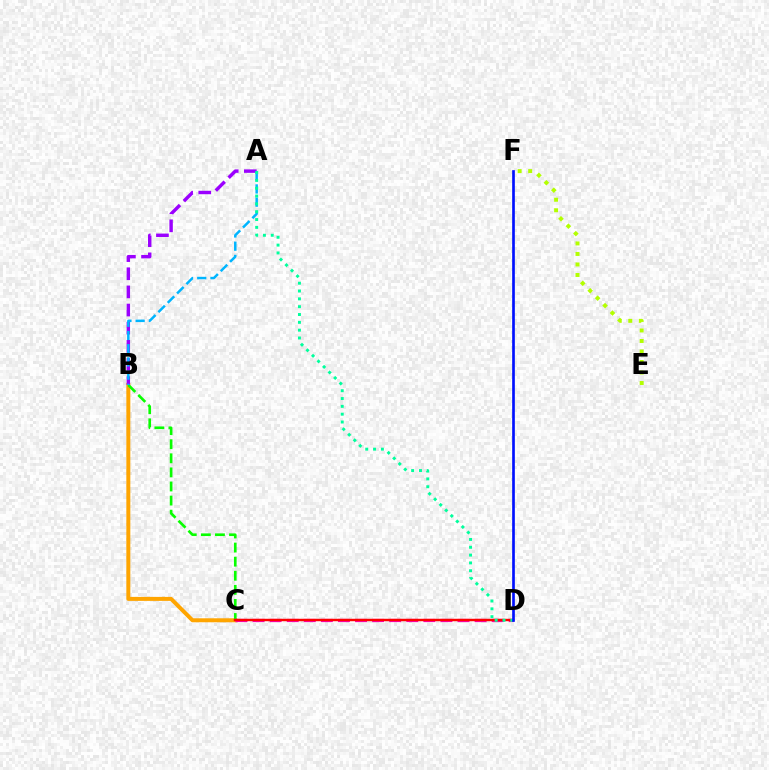{('E', 'F'): [{'color': '#b3ff00', 'line_style': 'dotted', 'thickness': 2.86}], ('B', 'C'): [{'color': '#ffa500', 'line_style': 'solid', 'thickness': 2.87}, {'color': '#08ff00', 'line_style': 'dashed', 'thickness': 1.91}], ('C', 'D'): [{'color': '#ff00bd', 'line_style': 'dashed', 'thickness': 2.32}, {'color': '#ff0000', 'line_style': 'solid', 'thickness': 1.76}], ('A', 'B'): [{'color': '#9b00ff', 'line_style': 'dashed', 'thickness': 2.46}, {'color': '#00b5ff', 'line_style': 'dashed', 'thickness': 1.8}], ('A', 'D'): [{'color': '#00ff9d', 'line_style': 'dotted', 'thickness': 2.13}], ('D', 'F'): [{'color': '#0010ff', 'line_style': 'solid', 'thickness': 1.93}]}